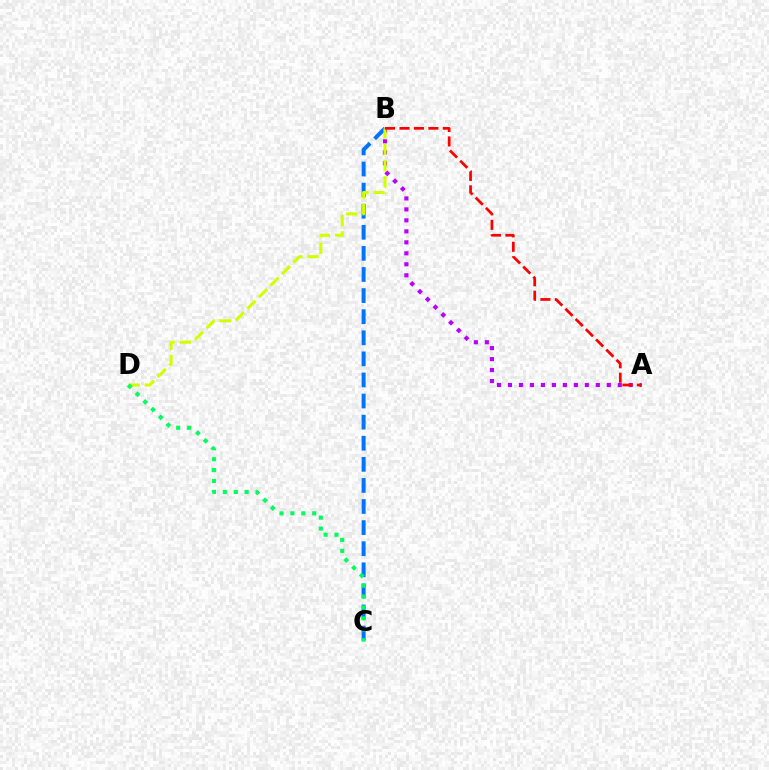{('A', 'B'): [{'color': '#b900ff', 'line_style': 'dotted', 'thickness': 2.98}, {'color': '#ff0000', 'line_style': 'dashed', 'thickness': 1.96}], ('B', 'C'): [{'color': '#0074ff', 'line_style': 'dashed', 'thickness': 2.87}], ('B', 'D'): [{'color': '#d1ff00', 'line_style': 'dashed', 'thickness': 2.22}], ('C', 'D'): [{'color': '#00ff5c', 'line_style': 'dotted', 'thickness': 2.97}]}